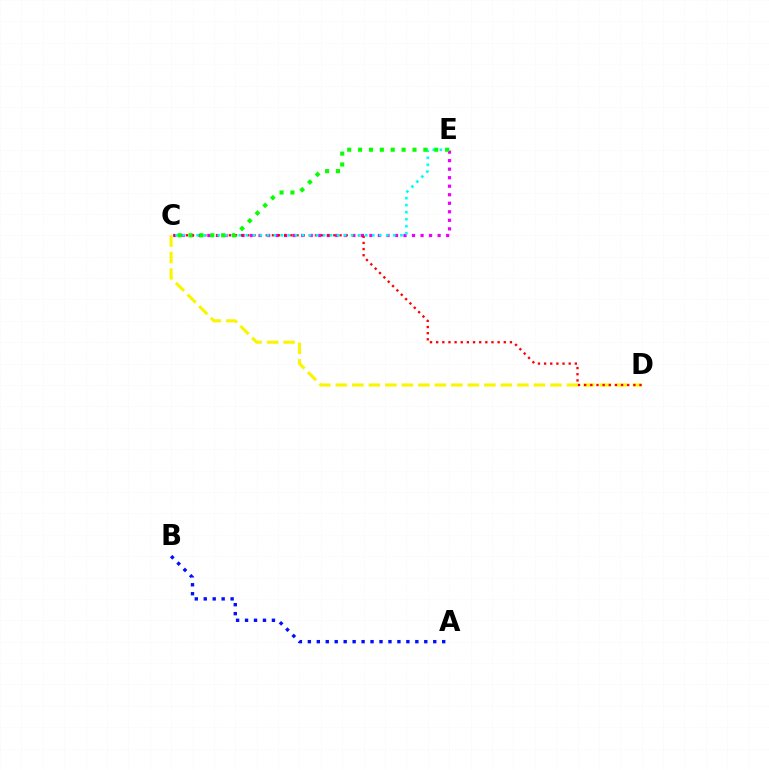{('C', 'E'): [{'color': '#ee00ff', 'line_style': 'dotted', 'thickness': 2.32}, {'color': '#00fff6', 'line_style': 'dotted', 'thickness': 1.91}, {'color': '#08ff00', 'line_style': 'dotted', 'thickness': 2.96}], ('C', 'D'): [{'color': '#fcf500', 'line_style': 'dashed', 'thickness': 2.24}, {'color': '#ff0000', 'line_style': 'dotted', 'thickness': 1.67}], ('A', 'B'): [{'color': '#0010ff', 'line_style': 'dotted', 'thickness': 2.43}]}